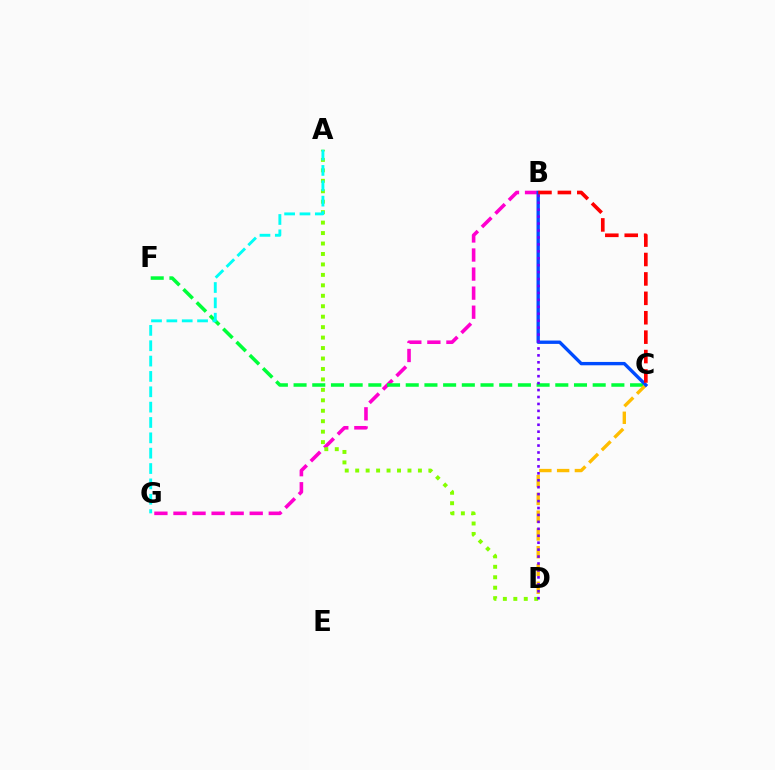{('B', 'G'): [{'color': '#ff00cf', 'line_style': 'dashed', 'thickness': 2.59}], ('C', 'F'): [{'color': '#00ff39', 'line_style': 'dashed', 'thickness': 2.54}], ('A', 'D'): [{'color': '#84ff00', 'line_style': 'dotted', 'thickness': 2.84}], ('C', 'D'): [{'color': '#ffbd00', 'line_style': 'dashed', 'thickness': 2.41}], ('B', 'C'): [{'color': '#004bff', 'line_style': 'solid', 'thickness': 2.42}, {'color': '#ff0000', 'line_style': 'dashed', 'thickness': 2.64}], ('B', 'D'): [{'color': '#7200ff', 'line_style': 'dotted', 'thickness': 1.88}], ('A', 'G'): [{'color': '#00fff6', 'line_style': 'dashed', 'thickness': 2.09}]}